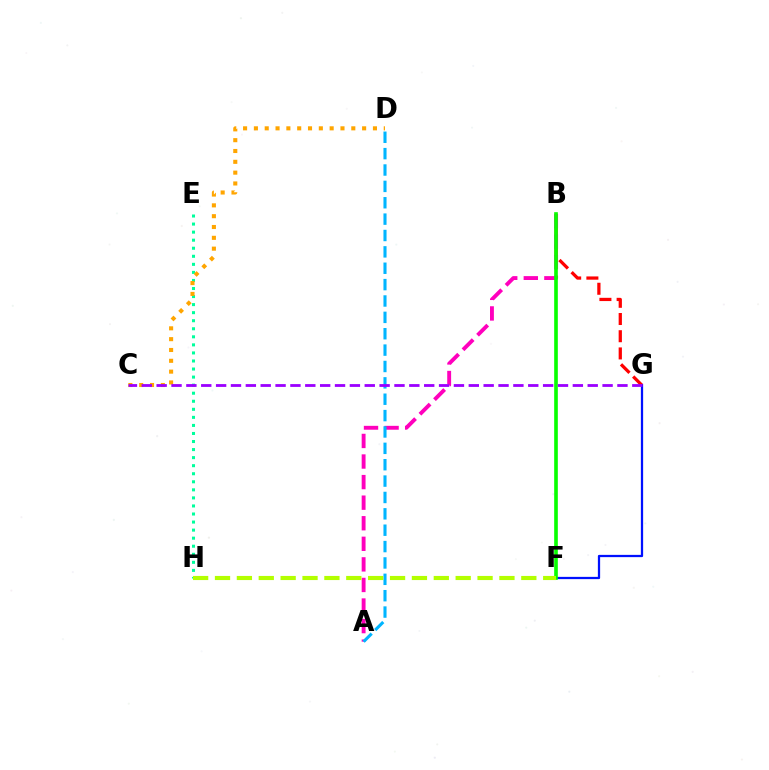{('E', 'H'): [{'color': '#00ff9d', 'line_style': 'dotted', 'thickness': 2.19}], ('F', 'G'): [{'color': '#0010ff', 'line_style': 'solid', 'thickness': 1.63}], ('B', 'G'): [{'color': '#ff0000', 'line_style': 'dashed', 'thickness': 2.34}], ('A', 'B'): [{'color': '#ff00bd', 'line_style': 'dashed', 'thickness': 2.79}], ('B', 'F'): [{'color': '#08ff00', 'line_style': 'solid', 'thickness': 2.62}], ('A', 'D'): [{'color': '#00b5ff', 'line_style': 'dashed', 'thickness': 2.22}], ('F', 'H'): [{'color': '#b3ff00', 'line_style': 'dashed', 'thickness': 2.97}], ('C', 'D'): [{'color': '#ffa500', 'line_style': 'dotted', 'thickness': 2.94}], ('C', 'G'): [{'color': '#9b00ff', 'line_style': 'dashed', 'thickness': 2.02}]}